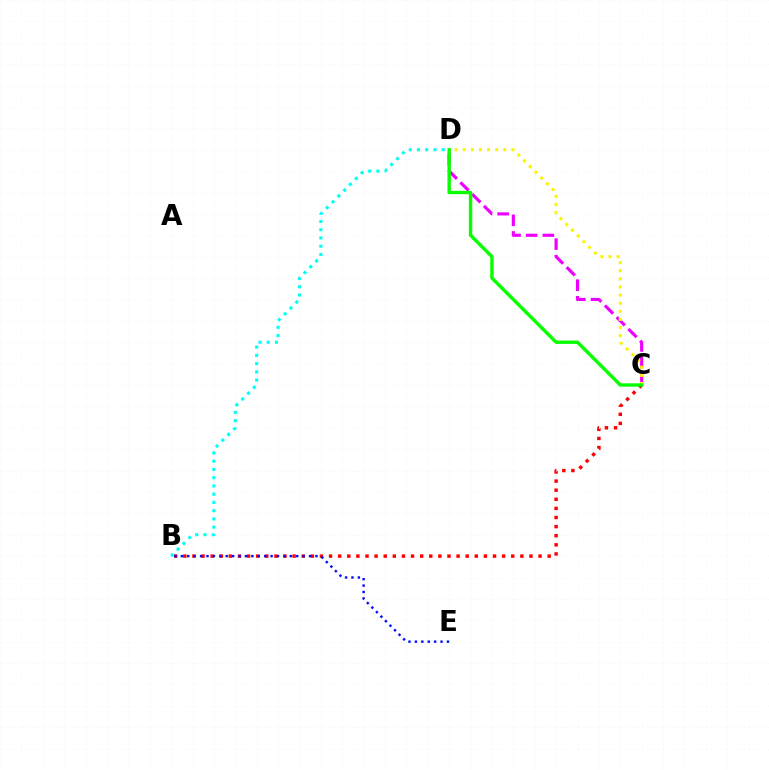{('C', 'D'): [{'color': '#ee00ff', 'line_style': 'dashed', 'thickness': 2.26}, {'color': '#fcf500', 'line_style': 'dotted', 'thickness': 2.2}, {'color': '#08ff00', 'line_style': 'solid', 'thickness': 2.44}], ('B', 'D'): [{'color': '#00fff6', 'line_style': 'dotted', 'thickness': 2.24}], ('B', 'C'): [{'color': '#ff0000', 'line_style': 'dotted', 'thickness': 2.47}], ('B', 'E'): [{'color': '#0010ff', 'line_style': 'dotted', 'thickness': 1.74}]}